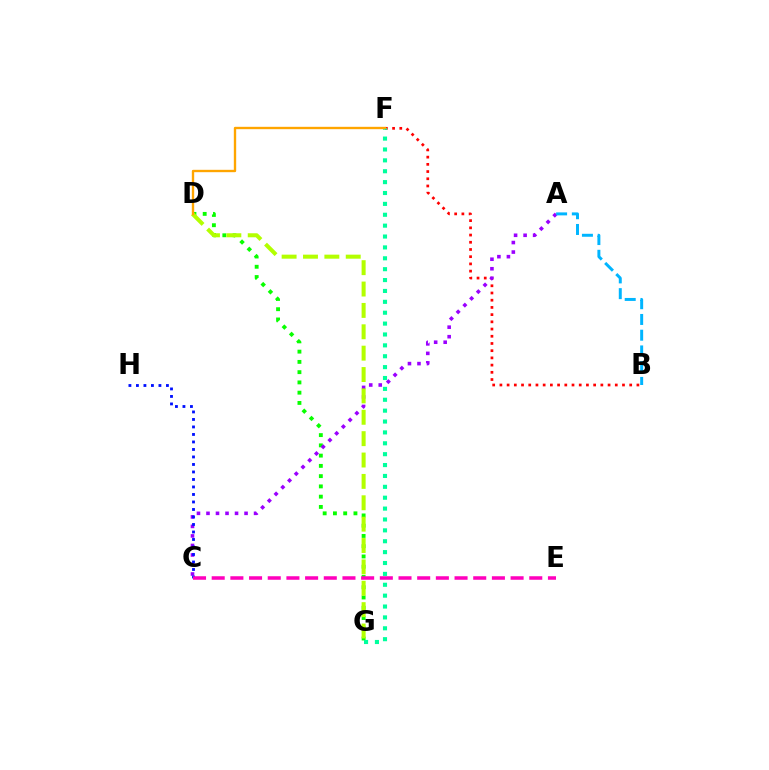{('B', 'F'): [{'color': '#ff0000', 'line_style': 'dotted', 'thickness': 1.96}], ('D', 'G'): [{'color': '#08ff00', 'line_style': 'dotted', 'thickness': 2.79}, {'color': '#b3ff00', 'line_style': 'dashed', 'thickness': 2.9}], ('A', 'C'): [{'color': '#9b00ff', 'line_style': 'dotted', 'thickness': 2.59}], ('F', 'G'): [{'color': '#00ff9d', 'line_style': 'dotted', 'thickness': 2.96}], ('C', 'H'): [{'color': '#0010ff', 'line_style': 'dotted', 'thickness': 2.04}], ('D', 'F'): [{'color': '#ffa500', 'line_style': 'solid', 'thickness': 1.7}], ('C', 'E'): [{'color': '#ff00bd', 'line_style': 'dashed', 'thickness': 2.54}], ('A', 'B'): [{'color': '#00b5ff', 'line_style': 'dashed', 'thickness': 2.14}]}